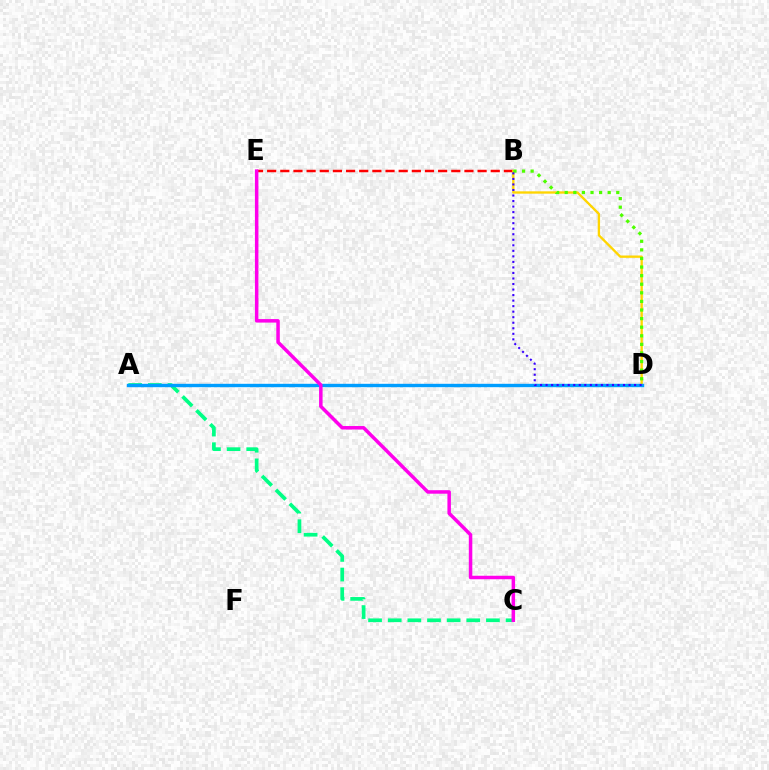{('A', 'C'): [{'color': '#00ff86', 'line_style': 'dashed', 'thickness': 2.67}], ('B', 'E'): [{'color': '#ff0000', 'line_style': 'dashed', 'thickness': 1.79}], ('B', 'D'): [{'color': '#ffd500', 'line_style': 'solid', 'thickness': 1.68}, {'color': '#4fff00', 'line_style': 'dotted', 'thickness': 2.33}, {'color': '#3700ff', 'line_style': 'dotted', 'thickness': 1.5}], ('A', 'D'): [{'color': '#009eff', 'line_style': 'solid', 'thickness': 2.44}], ('C', 'E'): [{'color': '#ff00ed', 'line_style': 'solid', 'thickness': 2.52}]}